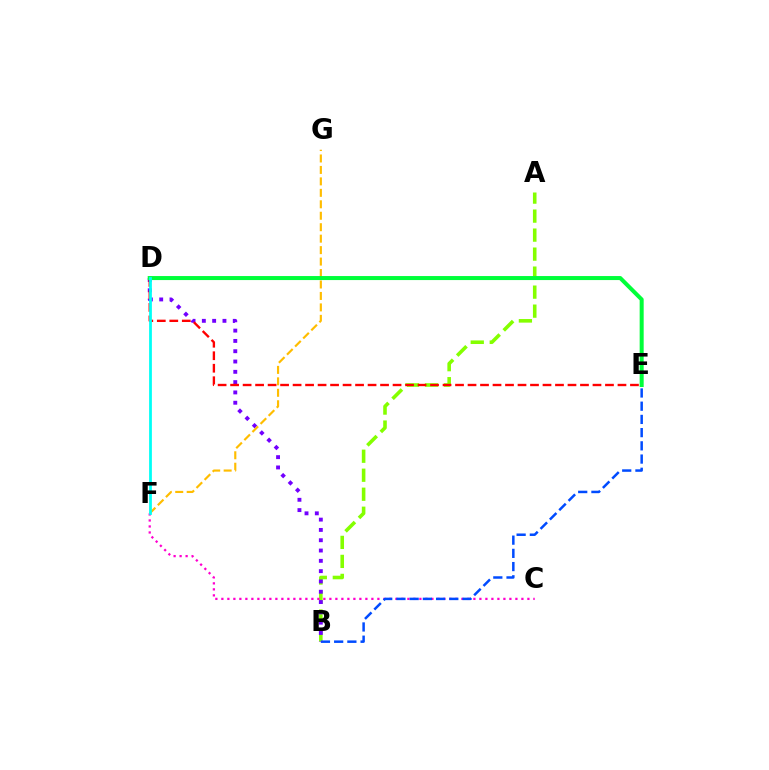{('A', 'B'): [{'color': '#84ff00', 'line_style': 'dashed', 'thickness': 2.58}], ('C', 'F'): [{'color': '#ff00cf', 'line_style': 'dotted', 'thickness': 1.63}], ('B', 'E'): [{'color': '#004bff', 'line_style': 'dashed', 'thickness': 1.8}], ('B', 'D'): [{'color': '#7200ff', 'line_style': 'dotted', 'thickness': 2.8}], ('D', 'E'): [{'color': '#ff0000', 'line_style': 'dashed', 'thickness': 1.7}, {'color': '#00ff39', 'line_style': 'solid', 'thickness': 2.89}], ('F', 'G'): [{'color': '#ffbd00', 'line_style': 'dashed', 'thickness': 1.56}], ('D', 'F'): [{'color': '#00fff6', 'line_style': 'solid', 'thickness': 1.99}]}